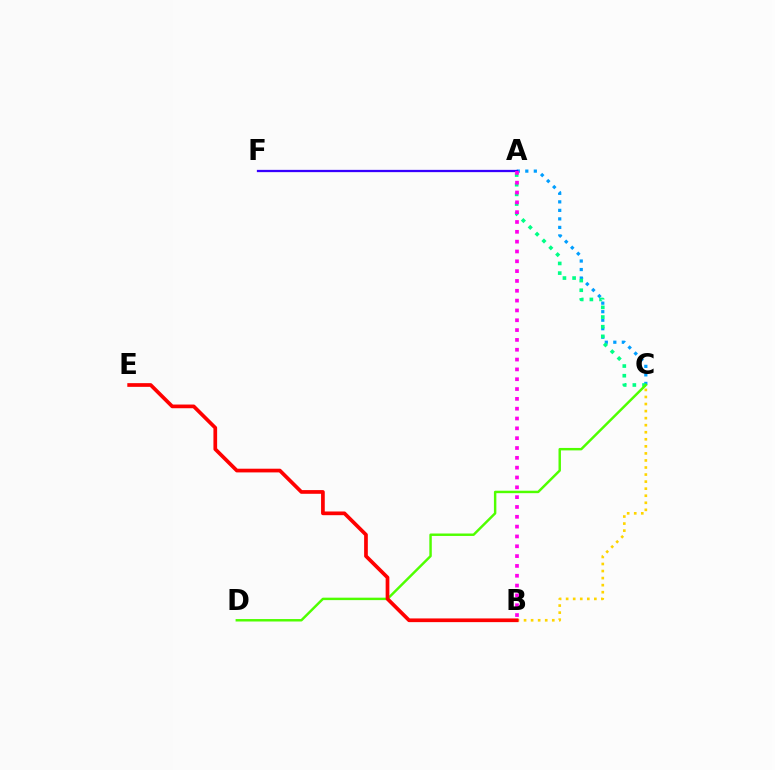{('A', 'C'): [{'color': '#009eff', 'line_style': 'dotted', 'thickness': 2.31}, {'color': '#00ff86', 'line_style': 'dotted', 'thickness': 2.63}], ('C', 'D'): [{'color': '#4fff00', 'line_style': 'solid', 'thickness': 1.76}], ('B', 'C'): [{'color': '#ffd500', 'line_style': 'dotted', 'thickness': 1.92}], ('B', 'E'): [{'color': '#ff0000', 'line_style': 'solid', 'thickness': 2.66}], ('A', 'F'): [{'color': '#3700ff', 'line_style': 'solid', 'thickness': 1.63}], ('A', 'B'): [{'color': '#ff00ed', 'line_style': 'dotted', 'thickness': 2.67}]}